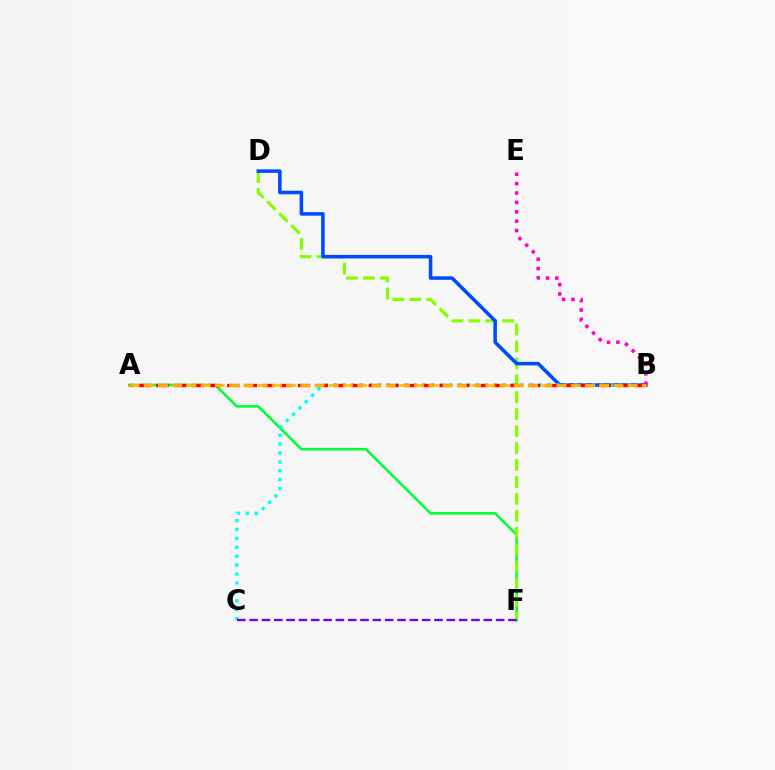{('A', 'F'): [{'color': '#00ff39', 'line_style': 'solid', 'thickness': 1.87}], ('D', 'F'): [{'color': '#84ff00', 'line_style': 'dashed', 'thickness': 2.3}], ('B', 'D'): [{'color': '#004bff', 'line_style': 'solid', 'thickness': 2.56}], ('B', 'C'): [{'color': '#00fff6', 'line_style': 'dotted', 'thickness': 2.42}], ('A', 'B'): [{'color': '#ff0000', 'line_style': 'dashed', 'thickness': 2.4}, {'color': '#ffbd00', 'line_style': 'dashed', 'thickness': 1.93}], ('B', 'E'): [{'color': '#ff00cf', 'line_style': 'dotted', 'thickness': 2.55}], ('C', 'F'): [{'color': '#7200ff', 'line_style': 'dashed', 'thickness': 1.67}]}